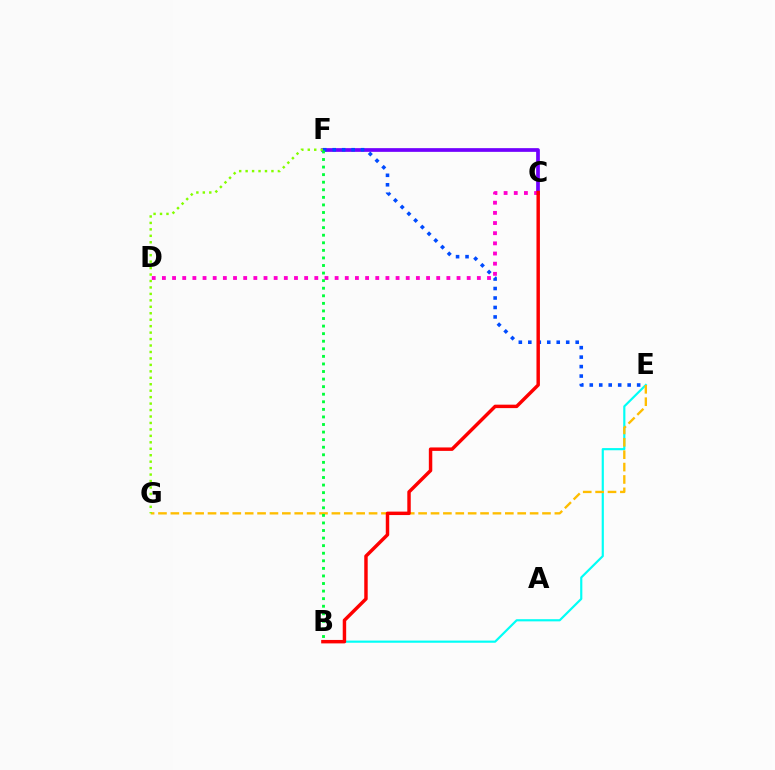{('C', 'F'): [{'color': '#7200ff', 'line_style': 'solid', 'thickness': 2.67}], ('C', 'D'): [{'color': '#ff00cf', 'line_style': 'dotted', 'thickness': 2.76}], ('B', 'E'): [{'color': '#00fff6', 'line_style': 'solid', 'thickness': 1.56}], ('E', 'G'): [{'color': '#ffbd00', 'line_style': 'dashed', 'thickness': 1.68}], ('E', 'F'): [{'color': '#004bff', 'line_style': 'dotted', 'thickness': 2.57}], ('F', 'G'): [{'color': '#84ff00', 'line_style': 'dotted', 'thickness': 1.75}], ('B', 'C'): [{'color': '#ff0000', 'line_style': 'solid', 'thickness': 2.48}], ('B', 'F'): [{'color': '#00ff39', 'line_style': 'dotted', 'thickness': 2.06}]}